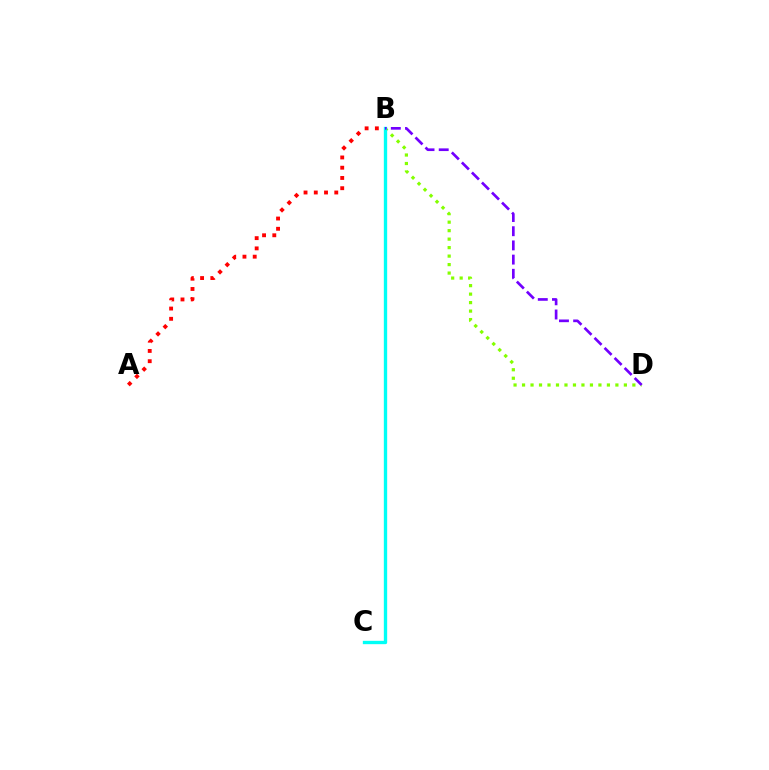{('B', 'D'): [{'color': '#84ff00', 'line_style': 'dotted', 'thickness': 2.31}, {'color': '#7200ff', 'line_style': 'dashed', 'thickness': 1.93}], ('B', 'C'): [{'color': '#00fff6', 'line_style': 'solid', 'thickness': 2.41}], ('A', 'B'): [{'color': '#ff0000', 'line_style': 'dotted', 'thickness': 2.78}]}